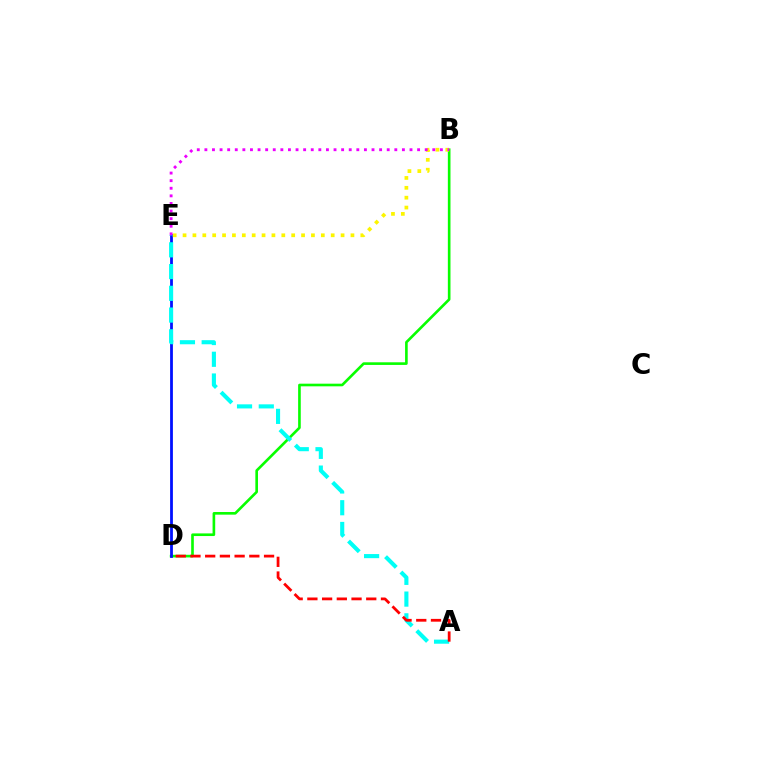{('B', 'D'): [{'color': '#08ff00', 'line_style': 'solid', 'thickness': 1.9}], ('D', 'E'): [{'color': '#0010ff', 'line_style': 'solid', 'thickness': 2.01}], ('B', 'E'): [{'color': '#fcf500', 'line_style': 'dotted', 'thickness': 2.68}, {'color': '#ee00ff', 'line_style': 'dotted', 'thickness': 2.06}], ('A', 'E'): [{'color': '#00fff6', 'line_style': 'dashed', 'thickness': 2.95}], ('A', 'D'): [{'color': '#ff0000', 'line_style': 'dashed', 'thickness': 2.0}]}